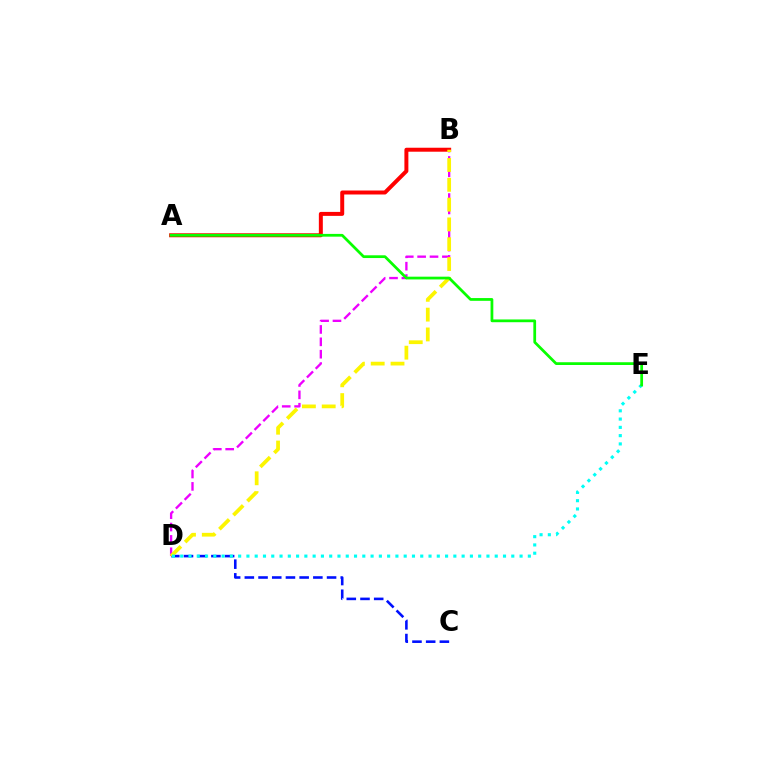{('B', 'D'): [{'color': '#ee00ff', 'line_style': 'dashed', 'thickness': 1.68}, {'color': '#fcf500', 'line_style': 'dashed', 'thickness': 2.69}], ('C', 'D'): [{'color': '#0010ff', 'line_style': 'dashed', 'thickness': 1.86}], ('A', 'B'): [{'color': '#ff0000', 'line_style': 'solid', 'thickness': 2.86}], ('D', 'E'): [{'color': '#00fff6', 'line_style': 'dotted', 'thickness': 2.25}], ('A', 'E'): [{'color': '#08ff00', 'line_style': 'solid', 'thickness': 1.98}]}